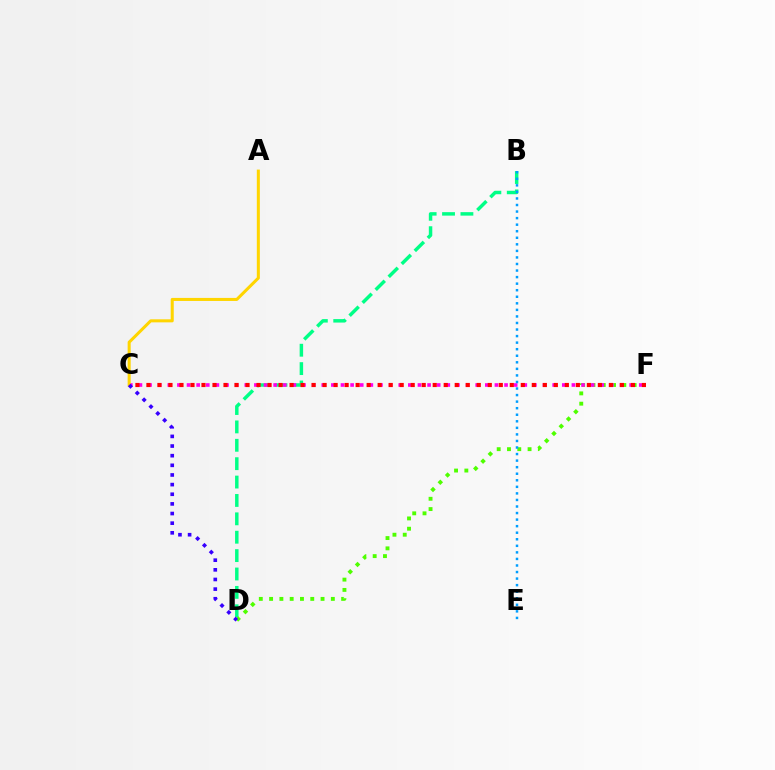{('B', 'D'): [{'color': '#00ff86', 'line_style': 'dashed', 'thickness': 2.5}], ('D', 'F'): [{'color': '#4fff00', 'line_style': 'dotted', 'thickness': 2.8}], ('C', 'F'): [{'color': '#ff00ed', 'line_style': 'dotted', 'thickness': 2.61}, {'color': '#ff0000', 'line_style': 'dotted', 'thickness': 2.99}], ('A', 'C'): [{'color': '#ffd500', 'line_style': 'solid', 'thickness': 2.19}], ('B', 'E'): [{'color': '#009eff', 'line_style': 'dotted', 'thickness': 1.78}], ('C', 'D'): [{'color': '#3700ff', 'line_style': 'dotted', 'thickness': 2.62}]}